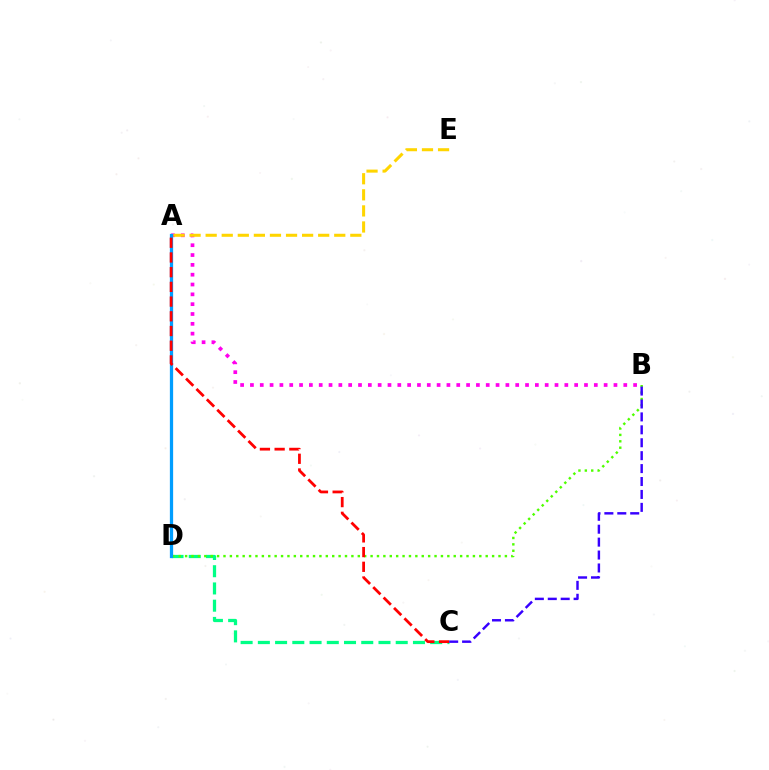{('A', 'B'): [{'color': '#ff00ed', 'line_style': 'dotted', 'thickness': 2.67}], ('C', 'D'): [{'color': '#00ff86', 'line_style': 'dashed', 'thickness': 2.34}], ('B', 'D'): [{'color': '#4fff00', 'line_style': 'dotted', 'thickness': 1.74}], ('A', 'D'): [{'color': '#009eff', 'line_style': 'solid', 'thickness': 2.34}], ('A', 'C'): [{'color': '#ff0000', 'line_style': 'dashed', 'thickness': 2.0}], ('A', 'E'): [{'color': '#ffd500', 'line_style': 'dashed', 'thickness': 2.18}], ('B', 'C'): [{'color': '#3700ff', 'line_style': 'dashed', 'thickness': 1.76}]}